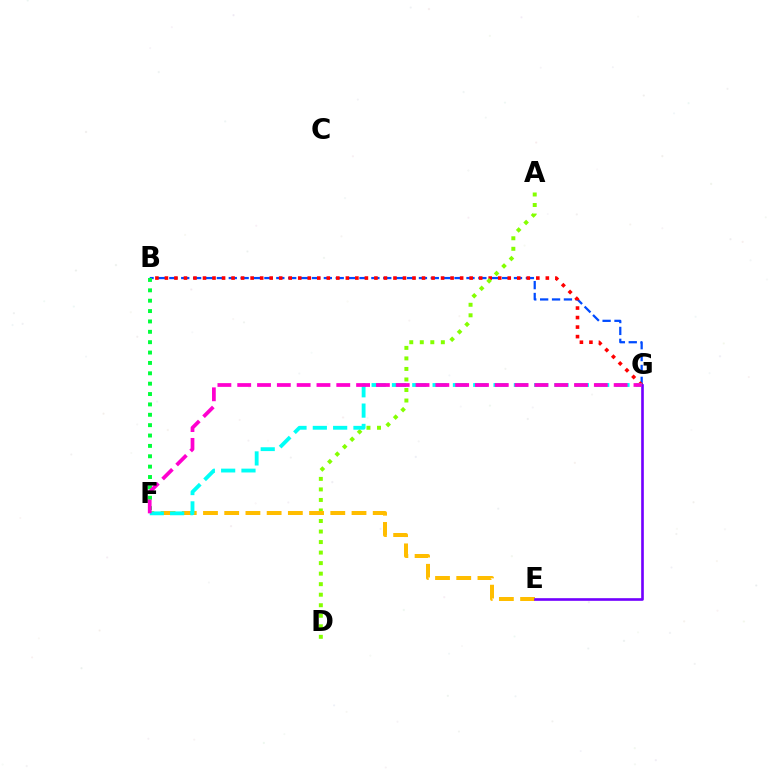{('B', 'G'): [{'color': '#004bff', 'line_style': 'dashed', 'thickness': 1.61}, {'color': '#ff0000', 'line_style': 'dotted', 'thickness': 2.59}], ('A', 'D'): [{'color': '#84ff00', 'line_style': 'dotted', 'thickness': 2.86}], ('B', 'F'): [{'color': '#00ff39', 'line_style': 'dotted', 'thickness': 2.82}], ('E', 'F'): [{'color': '#ffbd00', 'line_style': 'dashed', 'thickness': 2.88}], ('F', 'G'): [{'color': '#00fff6', 'line_style': 'dashed', 'thickness': 2.76}, {'color': '#ff00cf', 'line_style': 'dashed', 'thickness': 2.69}], ('E', 'G'): [{'color': '#7200ff', 'line_style': 'solid', 'thickness': 1.9}]}